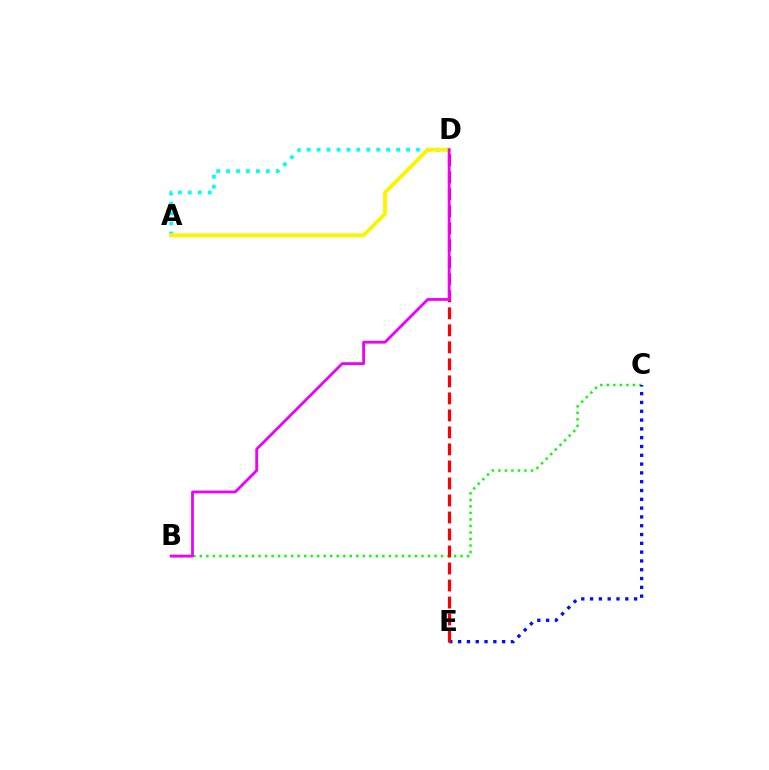{('B', 'C'): [{'color': '#08ff00', 'line_style': 'dotted', 'thickness': 1.77}], ('A', 'D'): [{'color': '#00fff6', 'line_style': 'dotted', 'thickness': 2.7}, {'color': '#fcf500', 'line_style': 'solid', 'thickness': 2.79}], ('C', 'E'): [{'color': '#0010ff', 'line_style': 'dotted', 'thickness': 2.39}], ('D', 'E'): [{'color': '#ff0000', 'line_style': 'dashed', 'thickness': 2.31}], ('B', 'D'): [{'color': '#ee00ff', 'line_style': 'solid', 'thickness': 2.01}]}